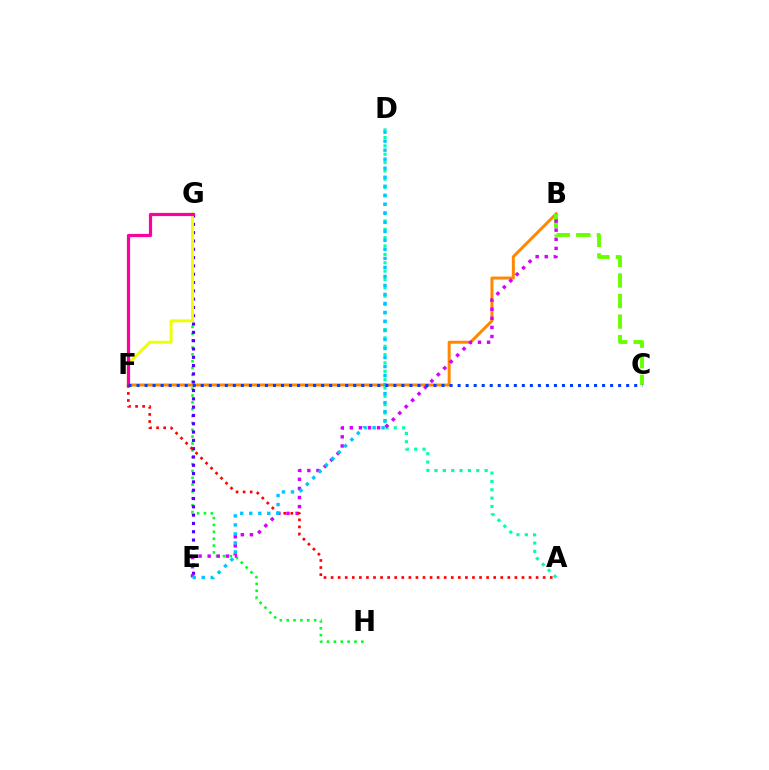{('G', 'H'): [{'color': '#00ff27', 'line_style': 'dotted', 'thickness': 1.86}], ('E', 'G'): [{'color': '#4f00ff', 'line_style': 'dotted', 'thickness': 2.26}], ('B', 'F'): [{'color': '#ff8800', 'line_style': 'solid', 'thickness': 2.15}], ('F', 'G'): [{'color': '#eeff00', 'line_style': 'solid', 'thickness': 2.1}, {'color': '#ff00a0', 'line_style': 'solid', 'thickness': 2.31}], ('A', 'D'): [{'color': '#00ffaf', 'line_style': 'dotted', 'thickness': 2.27}], ('B', 'C'): [{'color': '#66ff00', 'line_style': 'dashed', 'thickness': 2.79}], ('B', 'E'): [{'color': '#d600ff', 'line_style': 'dotted', 'thickness': 2.47}], ('A', 'F'): [{'color': '#ff0000', 'line_style': 'dotted', 'thickness': 1.92}], ('D', 'E'): [{'color': '#00c7ff', 'line_style': 'dotted', 'thickness': 2.45}], ('C', 'F'): [{'color': '#003fff', 'line_style': 'dotted', 'thickness': 2.18}]}